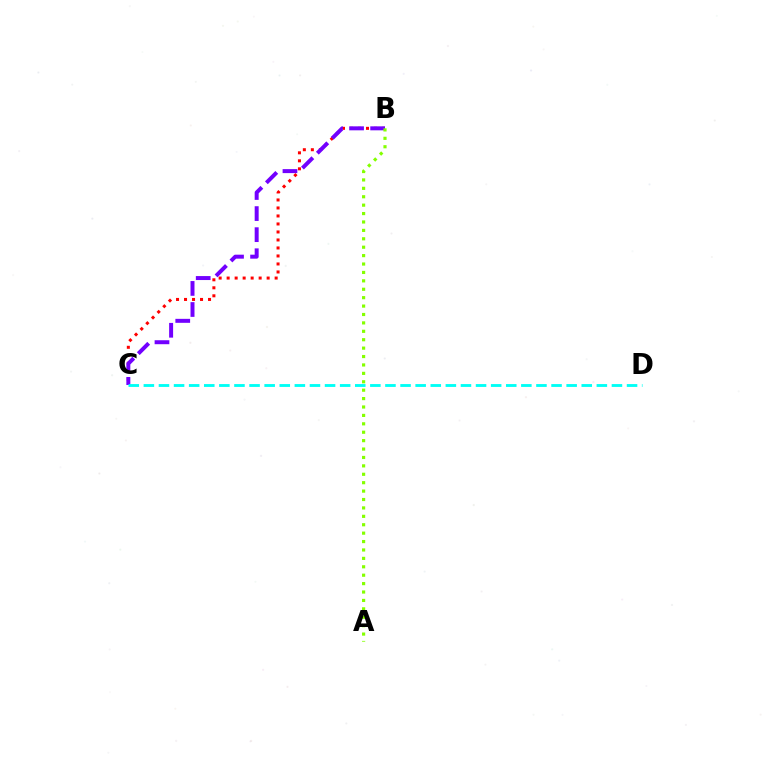{('B', 'C'): [{'color': '#ff0000', 'line_style': 'dotted', 'thickness': 2.17}, {'color': '#7200ff', 'line_style': 'dashed', 'thickness': 2.86}], ('A', 'B'): [{'color': '#84ff00', 'line_style': 'dotted', 'thickness': 2.28}], ('C', 'D'): [{'color': '#00fff6', 'line_style': 'dashed', 'thickness': 2.05}]}